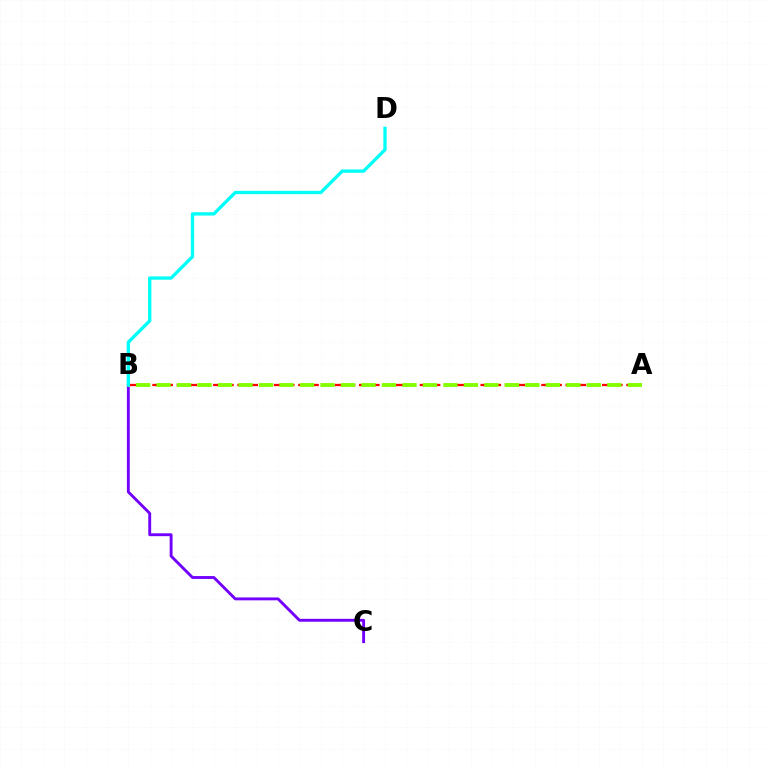{('A', 'B'): [{'color': '#ff0000', 'line_style': 'dashed', 'thickness': 1.65}, {'color': '#84ff00', 'line_style': 'dashed', 'thickness': 2.78}], ('B', 'C'): [{'color': '#7200ff', 'line_style': 'solid', 'thickness': 2.07}], ('B', 'D'): [{'color': '#00fff6', 'line_style': 'solid', 'thickness': 2.39}]}